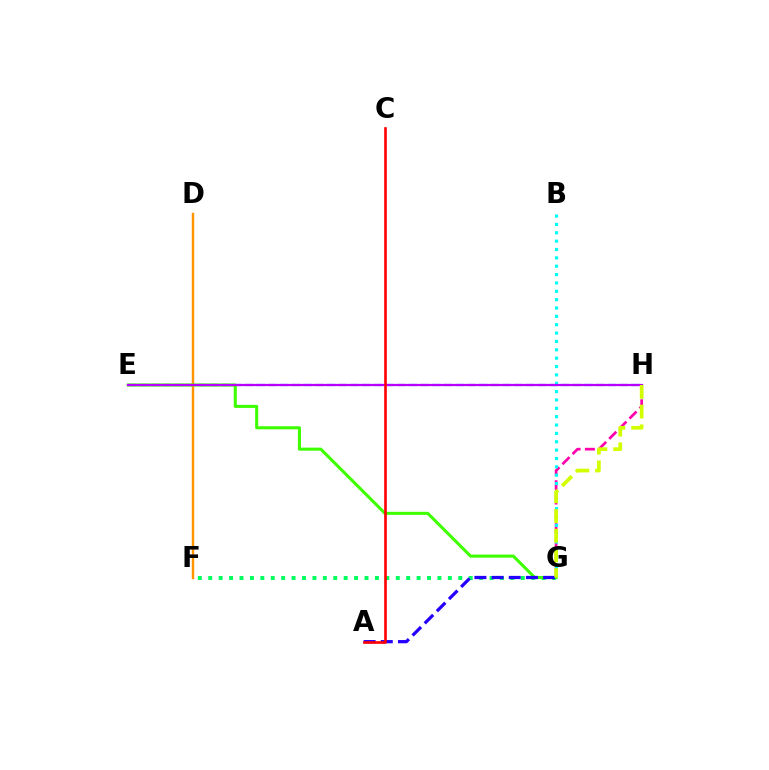{('F', 'G'): [{'color': '#00ff5c', 'line_style': 'dotted', 'thickness': 2.83}], ('E', 'H'): [{'color': '#0074ff', 'line_style': 'dashed', 'thickness': 1.59}, {'color': '#b900ff', 'line_style': 'solid', 'thickness': 1.6}], ('G', 'H'): [{'color': '#ff00ac', 'line_style': 'dashed', 'thickness': 1.95}, {'color': '#d1ff00', 'line_style': 'dashed', 'thickness': 2.68}], ('B', 'G'): [{'color': '#00fff6', 'line_style': 'dotted', 'thickness': 2.27}], ('D', 'F'): [{'color': '#ff9400', 'line_style': 'solid', 'thickness': 1.74}], ('E', 'G'): [{'color': '#3dff00', 'line_style': 'solid', 'thickness': 2.2}], ('A', 'G'): [{'color': '#2500ff', 'line_style': 'dashed', 'thickness': 2.33}], ('A', 'C'): [{'color': '#ff0000', 'line_style': 'solid', 'thickness': 1.89}]}